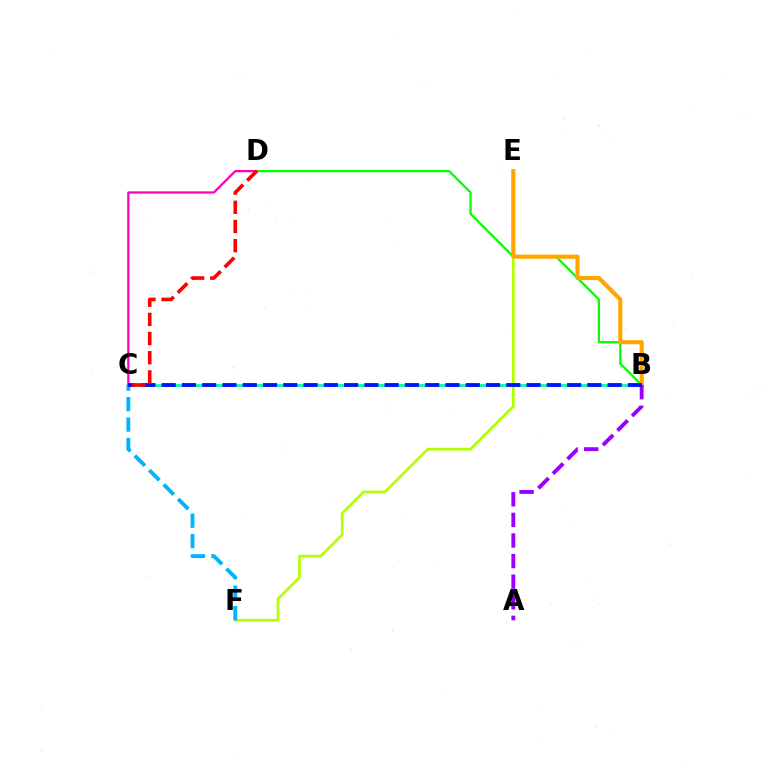{('B', 'D'): [{'color': '#08ff00', 'line_style': 'solid', 'thickness': 1.66}], ('B', 'C'): [{'color': '#00ff9d', 'line_style': 'solid', 'thickness': 1.99}, {'color': '#0010ff', 'line_style': 'dashed', 'thickness': 2.75}], ('E', 'F'): [{'color': '#b3ff00', 'line_style': 'solid', 'thickness': 1.94}], ('B', 'E'): [{'color': '#ffa500', 'line_style': 'solid', 'thickness': 2.98}], ('A', 'B'): [{'color': '#9b00ff', 'line_style': 'dashed', 'thickness': 2.8}], ('C', 'F'): [{'color': '#00b5ff', 'line_style': 'dashed', 'thickness': 2.78}], ('C', 'D'): [{'color': '#ff00bd', 'line_style': 'solid', 'thickness': 1.63}, {'color': '#ff0000', 'line_style': 'dashed', 'thickness': 2.61}]}